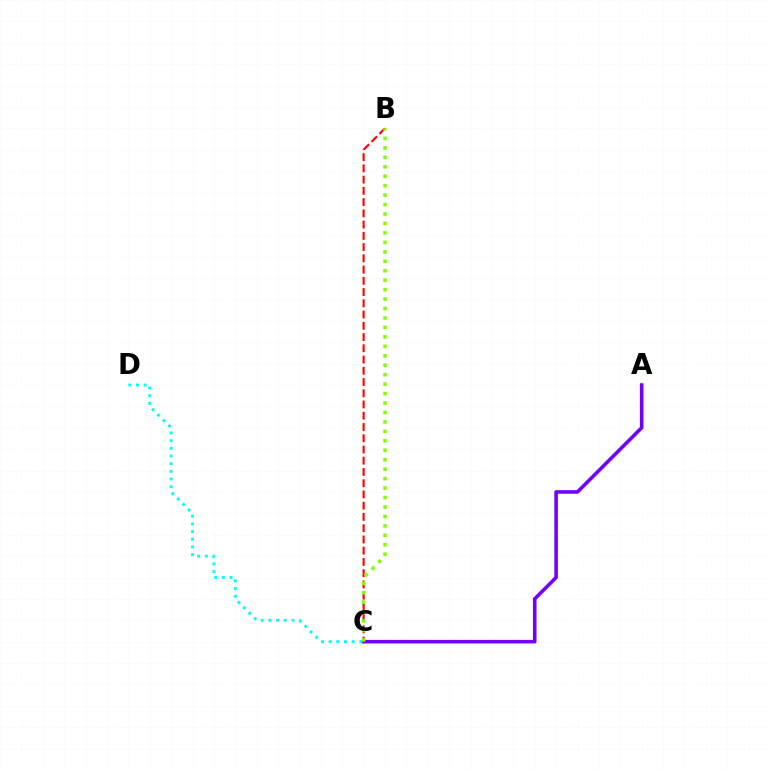{('A', 'C'): [{'color': '#7200ff', 'line_style': 'solid', 'thickness': 2.58}], ('C', 'D'): [{'color': '#00fff6', 'line_style': 'dotted', 'thickness': 2.09}], ('B', 'C'): [{'color': '#ff0000', 'line_style': 'dashed', 'thickness': 1.53}, {'color': '#84ff00', 'line_style': 'dotted', 'thickness': 2.57}]}